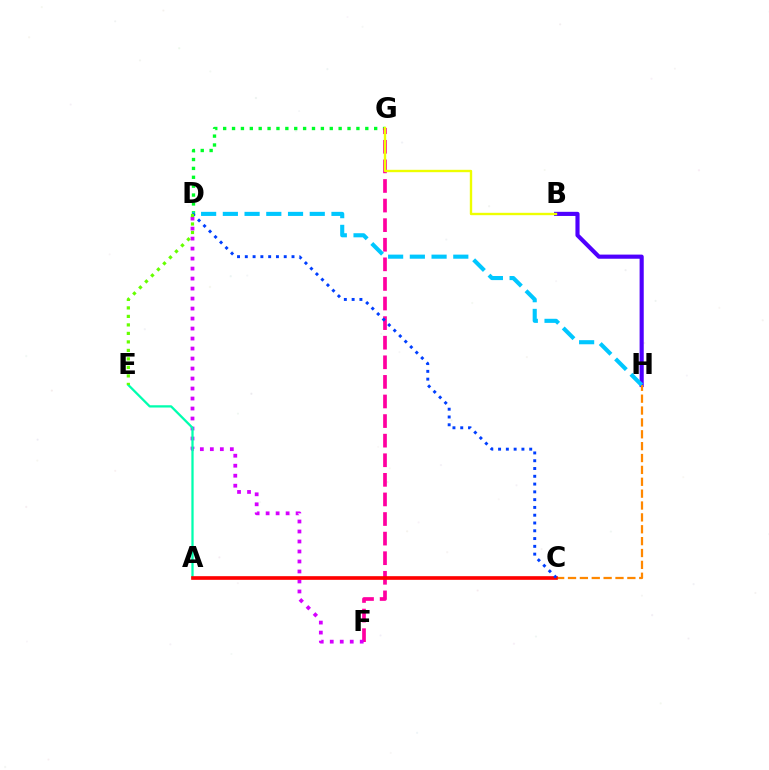{('D', 'G'): [{'color': '#00ff27', 'line_style': 'dotted', 'thickness': 2.41}], ('B', 'H'): [{'color': '#4f00ff', 'line_style': 'solid', 'thickness': 2.98}], ('F', 'G'): [{'color': '#ff00a0', 'line_style': 'dashed', 'thickness': 2.66}], ('B', 'G'): [{'color': '#eeff00', 'line_style': 'solid', 'thickness': 1.71}], ('C', 'H'): [{'color': '#ff8800', 'line_style': 'dashed', 'thickness': 1.61}], ('D', 'F'): [{'color': '#d600ff', 'line_style': 'dotted', 'thickness': 2.72}], ('A', 'E'): [{'color': '#00ffaf', 'line_style': 'solid', 'thickness': 1.64}], ('A', 'C'): [{'color': '#ff0000', 'line_style': 'solid', 'thickness': 2.63}], ('D', 'H'): [{'color': '#00c7ff', 'line_style': 'dashed', 'thickness': 2.95}], ('C', 'D'): [{'color': '#003fff', 'line_style': 'dotted', 'thickness': 2.11}], ('D', 'E'): [{'color': '#66ff00', 'line_style': 'dotted', 'thickness': 2.31}]}